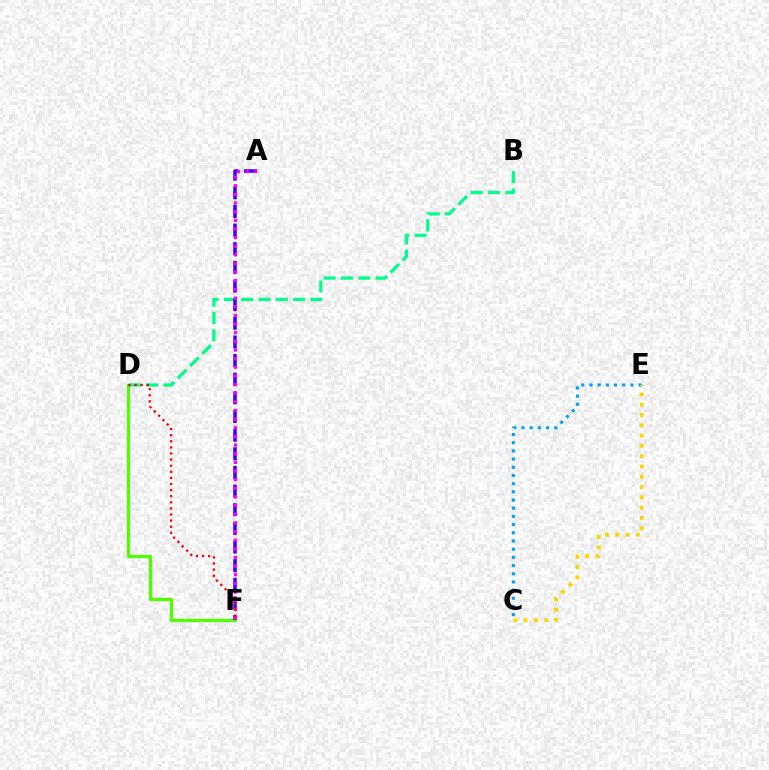{('C', 'E'): [{'color': '#009eff', 'line_style': 'dotted', 'thickness': 2.22}, {'color': '#ffd500', 'line_style': 'dotted', 'thickness': 2.8}], ('D', 'F'): [{'color': '#4fff00', 'line_style': 'solid', 'thickness': 2.32}, {'color': '#ff0000', 'line_style': 'dotted', 'thickness': 1.66}], ('B', 'D'): [{'color': '#00ff86', 'line_style': 'dashed', 'thickness': 2.35}], ('A', 'F'): [{'color': '#3700ff', 'line_style': 'dashed', 'thickness': 2.53}, {'color': '#ff00ed', 'line_style': 'dotted', 'thickness': 2.35}]}